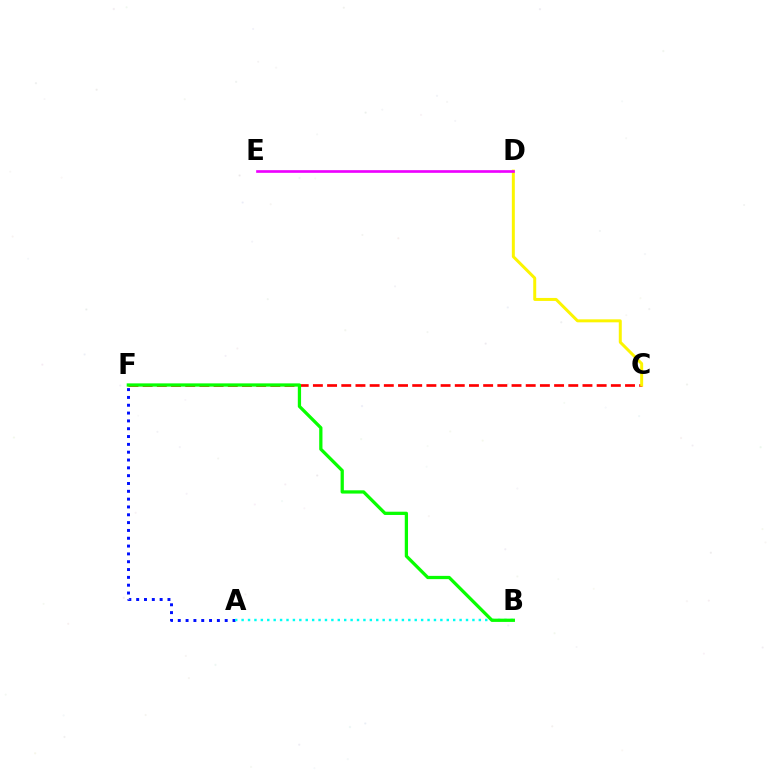{('A', 'F'): [{'color': '#0010ff', 'line_style': 'dotted', 'thickness': 2.13}], ('C', 'F'): [{'color': '#ff0000', 'line_style': 'dashed', 'thickness': 1.93}], ('A', 'B'): [{'color': '#00fff6', 'line_style': 'dotted', 'thickness': 1.74}], ('B', 'F'): [{'color': '#08ff00', 'line_style': 'solid', 'thickness': 2.35}], ('C', 'D'): [{'color': '#fcf500', 'line_style': 'solid', 'thickness': 2.15}], ('D', 'E'): [{'color': '#ee00ff', 'line_style': 'solid', 'thickness': 1.92}]}